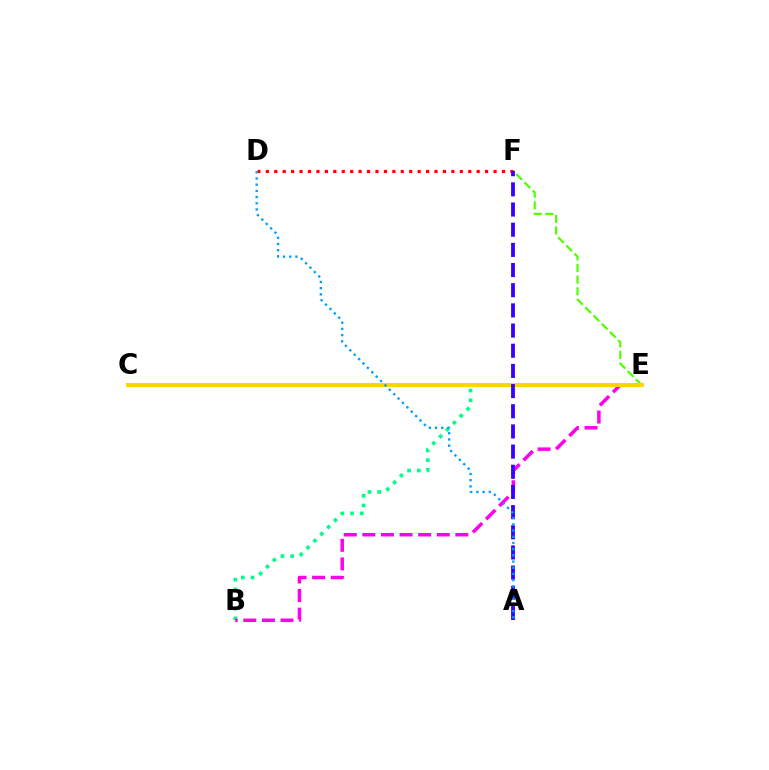{('E', 'F'): [{'color': '#4fff00', 'line_style': 'dashed', 'thickness': 1.58}], ('B', 'E'): [{'color': '#00ff86', 'line_style': 'dotted', 'thickness': 2.64}, {'color': '#ff00ed', 'line_style': 'dashed', 'thickness': 2.53}], ('C', 'E'): [{'color': '#ffd500', 'line_style': 'solid', 'thickness': 2.91}], ('D', 'F'): [{'color': '#ff0000', 'line_style': 'dotted', 'thickness': 2.29}], ('A', 'F'): [{'color': '#3700ff', 'line_style': 'dashed', 'thickness': 2.74}], ('A', 'D'): [{'color': '#009eff', 'line_style': 'dotted', 'thickness': 1.68}]}